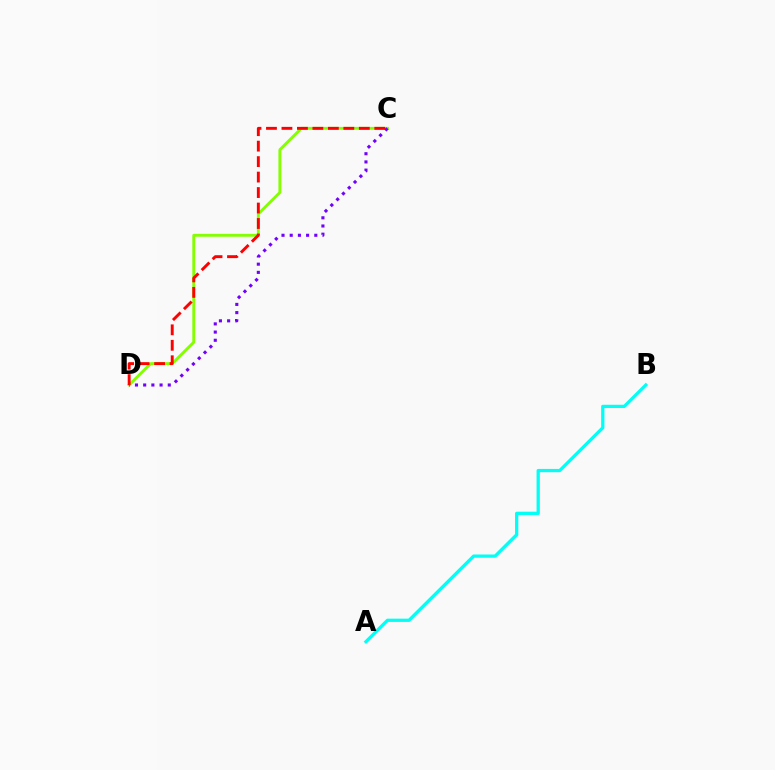{('C', 'D'): [{'color': '#84ff00', 'line_style': 'solid', 'thickness': 2.08}, {'color': '#7200ff', 'line_style': 'dotted', 'thickness': 2.23}, {'color': '#ff0000', 'line_style': 'dashed', 'thickness': 2.1}], ('A', 'B'): [{'color': '#00fff6', 'line_style': 'solid', 'thickness': 2.35}]}